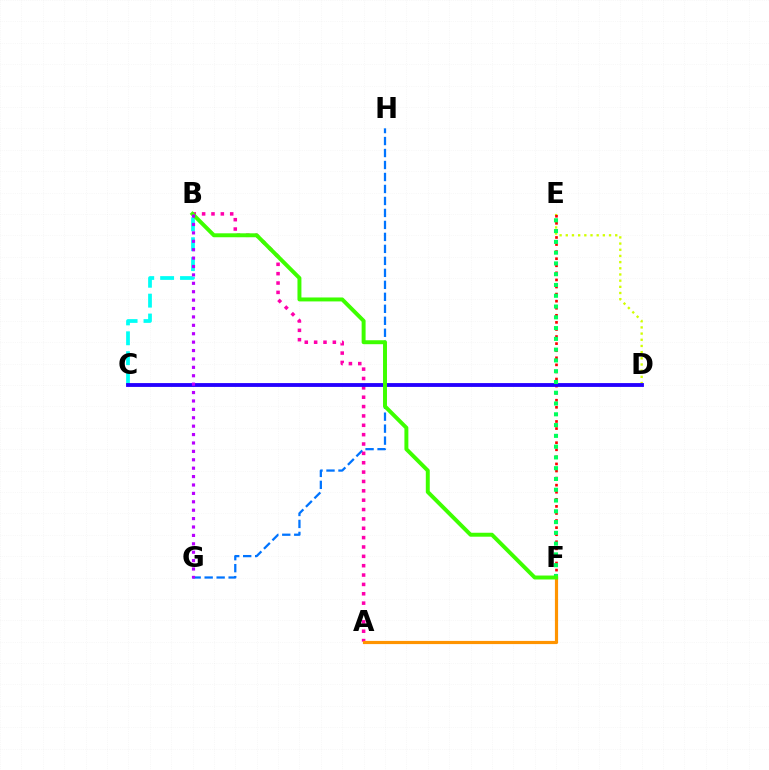{('D', 'E'): [{'color': '#d1ff00', 'line_style': 'dotted', 'thickness': 1.68}], ('G', 'H'): [{'color': '#0074ff', 'line_style': 'dashed', 'thickness': 1.63}], ('B', 'C'): [{'color': '#00fff6', 'line_style': 'dashed', 'thickness': 2.7}], ('A', 'B'): [{'color': '#ff00ac', 'line_style': 'dotted', 'thickness': 2.54}], ('A', 'F'): [{'color': '#ff9400', 'line_style': 'solid', 'thickness': 2.29}], ('E', 'F'): [{'color': '#ff0000', 'line_style': 'dotted', 'thickness': 1.92}, {'color': '#00ff5c', 'line_style': 'dotted', 'thickness': 2.93}], ('C', 'D'): [{'color': '#2500ff', 'line_style': 'solid', 'thickness': 2.76}], ('B', 'F'): [{'color': '#3dff00', 'line_style': 'solid', 'thickness': 2.84}], ('B', 'G'): [{'color': '#b900ff', 'line_style': 'dotted', 'thickness': 2.28}]}